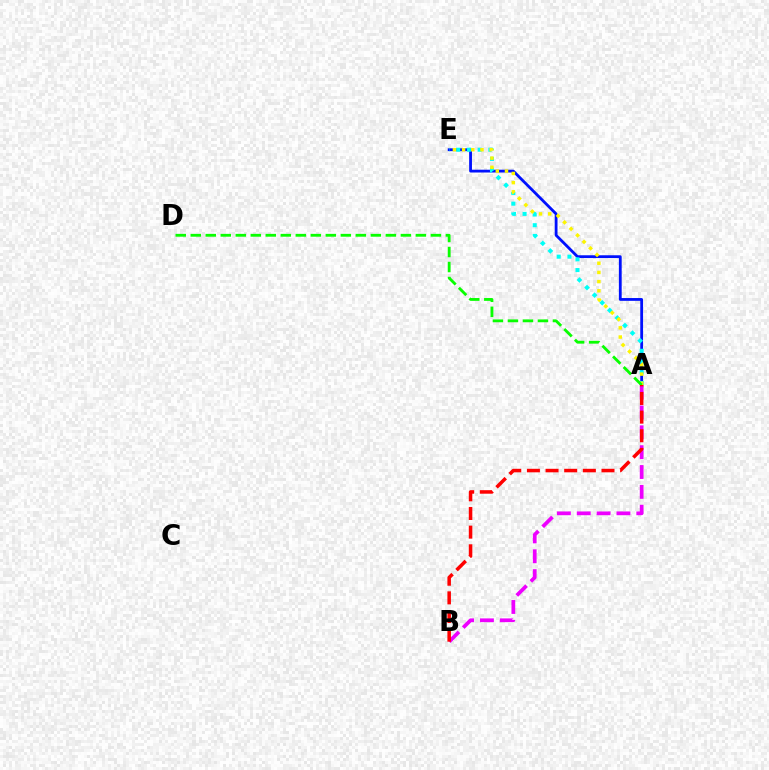{('A', 'E'): [{'color': '#0010ff', 'line_style': 'solid', 'thickness': 2.02}, {'color': '#00fff6', 'line_style': 'dotted', 'thickness': 2.92}, {'color': '#fcf500', 'line_style': 'dotted', 'thickness': 2.49}], ('A', 'B'): [{'color': '#ee00ff', 'line_style': 'dashed', 'thickness': 2.7}, {'color': '#ff0000', 'line_style': 'dashed', 'thickness': 2.53}], ('A', 'D'): [{'color': '#08ff00', 'line_style': 'dashed', 'thickness': 2.04}]}